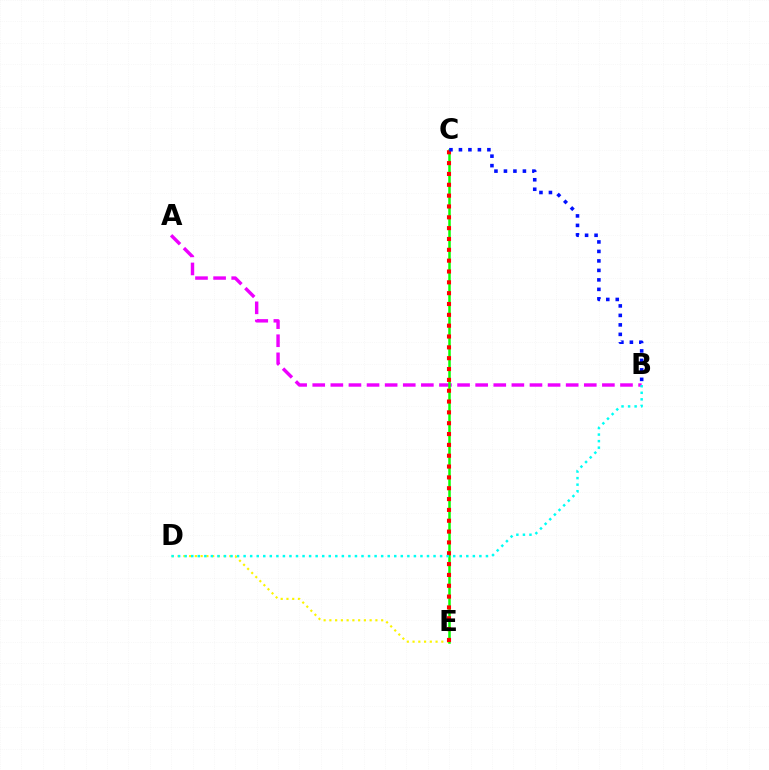{('D', 'E'): [{'color': '#fcf500', 'line_style': 'dotted', 'thickness': 1.56}], ('A', 'B'): [{'color': '#ee00ff', 'line_style': 'dashed', 'thickness': 2.46}], ('C', 'E'): [{'color': '#08ff00', 'line_style': 'solid', 'thickness': 1.8}, {'color': '#ff0000', 'line_style': 'dotted', 'thickness': 2.94}], ('B', 'D'): [{'color': '#00fff6', 'line_style': 'dotted', 'thickness': 1.78}], ('B', 'C'): [{'color': '#0010ff', 'line_style': 'dotted', 'thickness': 2.58}]}